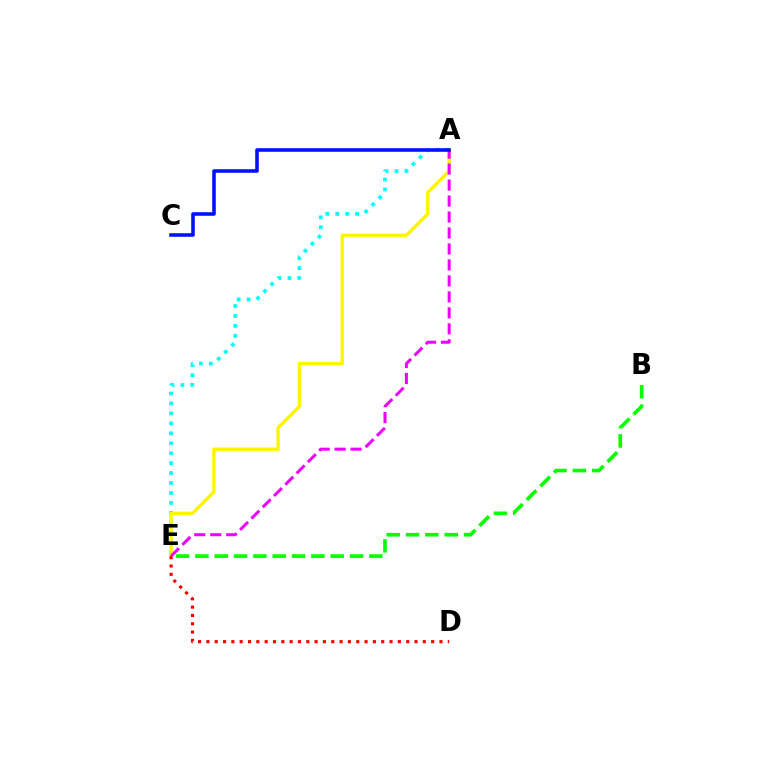{('A', 'E'): [{'color': '#00fff6', 'line_style': 'dotted', 'thickness': 2.7}, {'color': '#fcf500', 'line_style': 'solid', 'thickness': 2.42}, {'color': '#ee00ff', 'line_style': 'dashed', 'thickness': 2.17}], ('D', 'E'): [{'color': '#ff0000', 'line_style': 'dotted', 'thickness': 2.26}], ('B', 'E'): [{'color': '#08ff00', 'line_style': 'dashed', 'thickness': 2.63}], ('A', 'C'): [{'color': '#0010ff', 'line_style': 'solid', 'thickness': 2.56}]}